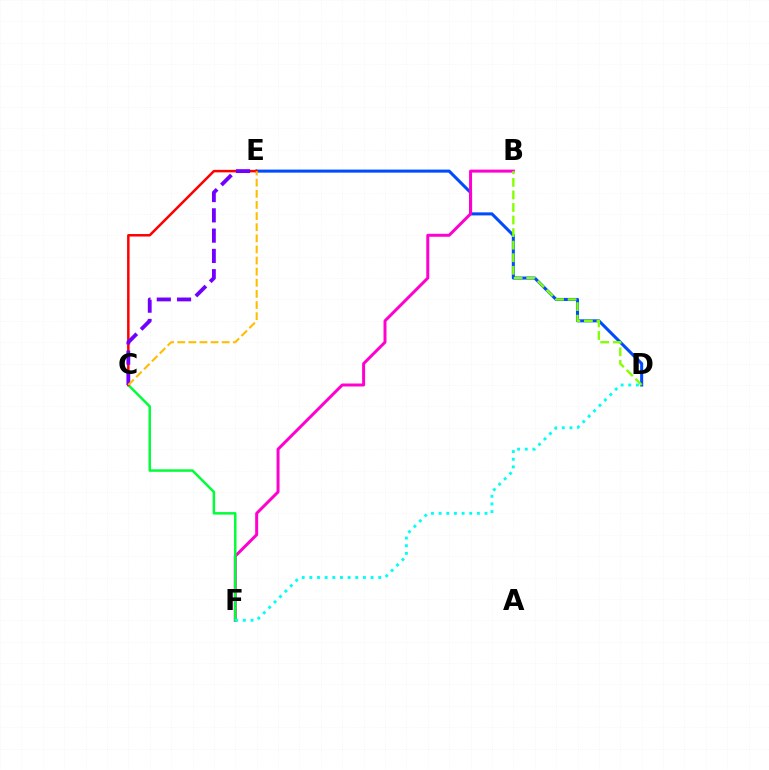{('D', 'E'): [{'color': '#004bff', 'line_style': 'solid', 'thickness': 2.19}], ('B', 'F'): [{'color': '#ff00cf', 'line_style': 'solid', 'thickness': 2.15}], ('C', 'F'): [{'color': '#00ff39', 'line_style': 'solid', 'thickness': 1.8}], ('C', 'E'): [{'color': '#ff0000', 'line_style': 'solid', 'thickness': 1.81}, {'color': '#7200ff', 'line_style': 'dashed', 'thickness': 2.75}, {'color': '#ffbd00', 'line_style': 'dashed', 'thickness': 1.51}], ('B', 'D'): [{'color': '#84ff00', 'line_style': 'dashed', 'thickness': 1.71}], ('D', 'F'): [{'color': '#00fff6', 'line_style': 'dotted', 'thickness': 2.08}]}